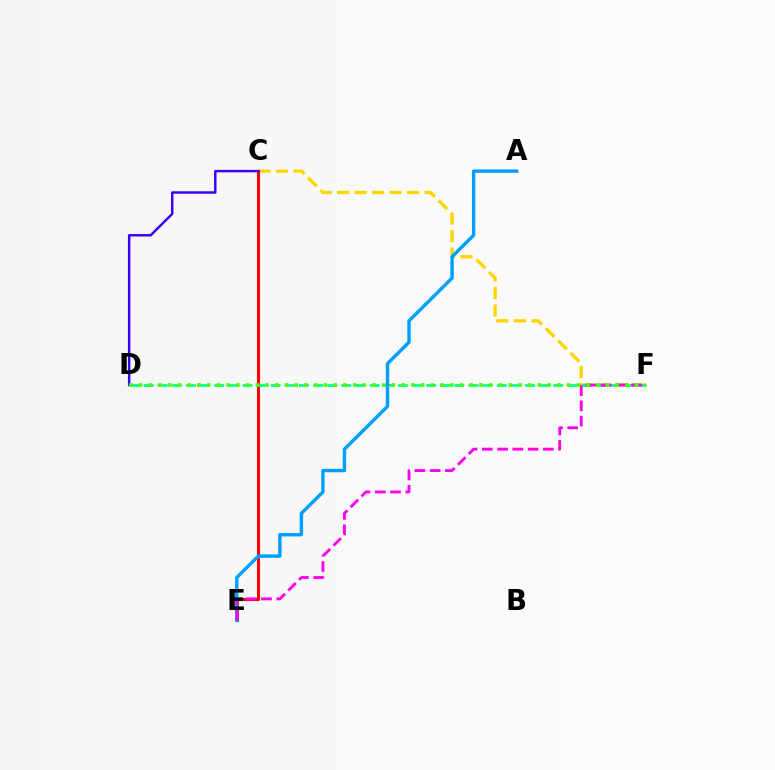{('C', 'F'): [{'color': '#ffd500', 'line_style': 'dashed', 'thickness': 2.38}], ('C', 'E'): [{'color': '#ff0000', 'line_style': 'solid', 'thickness': 2.2}], ('D', 'F'): [{'color': '#00ff86', 'line_style': 'dashed', 'thickness': 1.92}, {'color': '#4fff00', 'line_style': 'dotted', 'thickness': 2.64}], ('C', 'D'): [{'color': '#3700ff', 'line_style': 'solid', 'thickness': 1.77}], ('A', 'E'): [{'color': '#009eff', 'line_style': 'solid', 'thickness': 2.45}], ('E', 'F'): [{'color': '#ff00ed', 'line_style': 'dashed', 'thickness': 2.07}]}